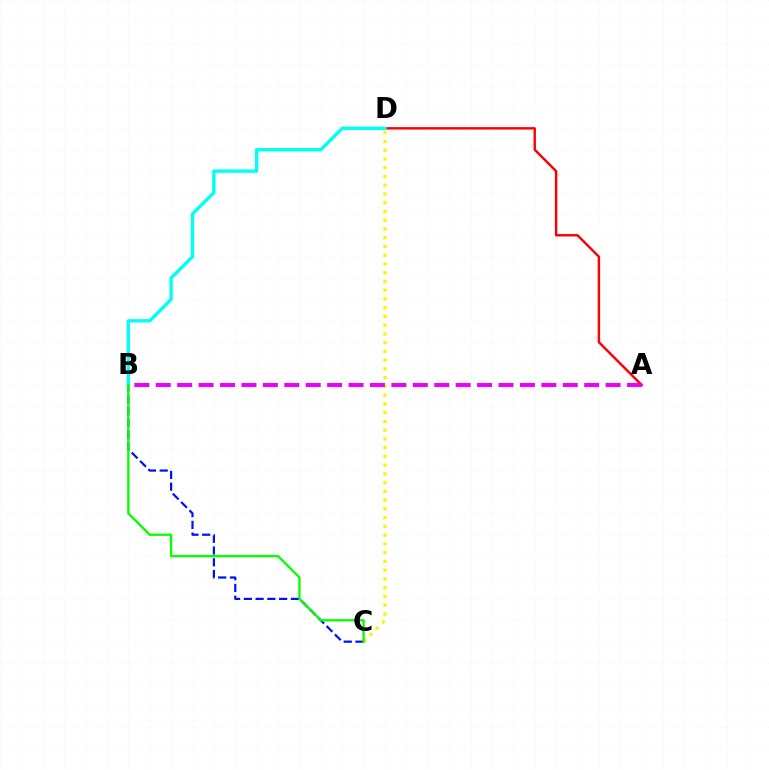{('A', 'D'): [{'color': '#ff0000', 'line_style': 'solid', 'thickness': 1.75}], ('B', 'C'): [{'color': '#0010ff', 'line_style': 'dashed', 'thickness': 1.6}, {'color': '#08ff00', 'line_style': 'solid', 'thickness': 1.68}], ('B', 'D'): [{'color': '#00fff6', 'line_style': 'solid', 'thickness': 2.43}], ('C', 'D'): [{'color': '#fcf500', 'line_style': 'dotted', 'thickness': 2.38}], ('A', 'B'): [{'color': '#ee00ff', 'line_style': 'dashed', 'thickness': 2.91}]}